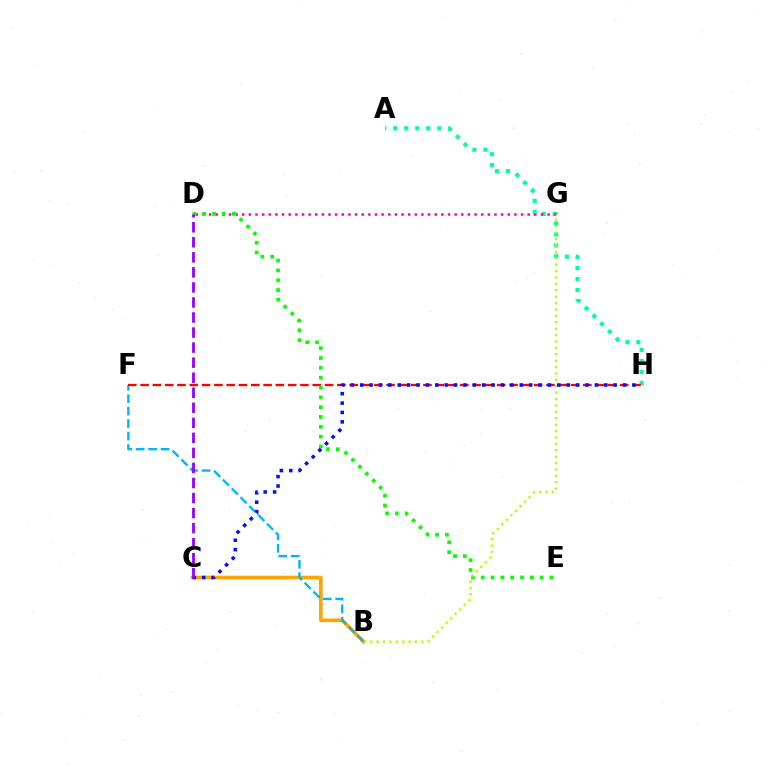{('B', 'C'): [{'color': '#ffa500', 'line_style': 'solid', 'thickness': 2.62}], ('A', 'H'): [{'color': '#00ff9d', 'line_style': 'dotted', 'thickness': 2.99}], ('B', 'F'): [{'color': '#00b5ff', 'line_style': 'dashed', 'thickness': 1.69}], ('D', 'G'): [{'color': '#ff00bd', 'line_style': 'dotted', 'thickness': 1.8}], ('F', 'H'): [{'color': '#ff0000', 'line_style': 'dashed', 'thickness': 1.67}], ('D', 'E'): [{'color': '#08ff00', 'line_style': 'dotted', 'thickness': 2.67}], ('B', 'G'): [{'color': '#b3ff00', 'line_style': 'dotted', 'thickness': 1.74}], ('C', 'H'): [{'color': '#0010ff', 'line_style': 'dotted', 'thickness': 2.55}], ('C', 'D'): [{'color': '#9b00ff', 'line_style': 'dashed', 'thickness': 2.04}]}